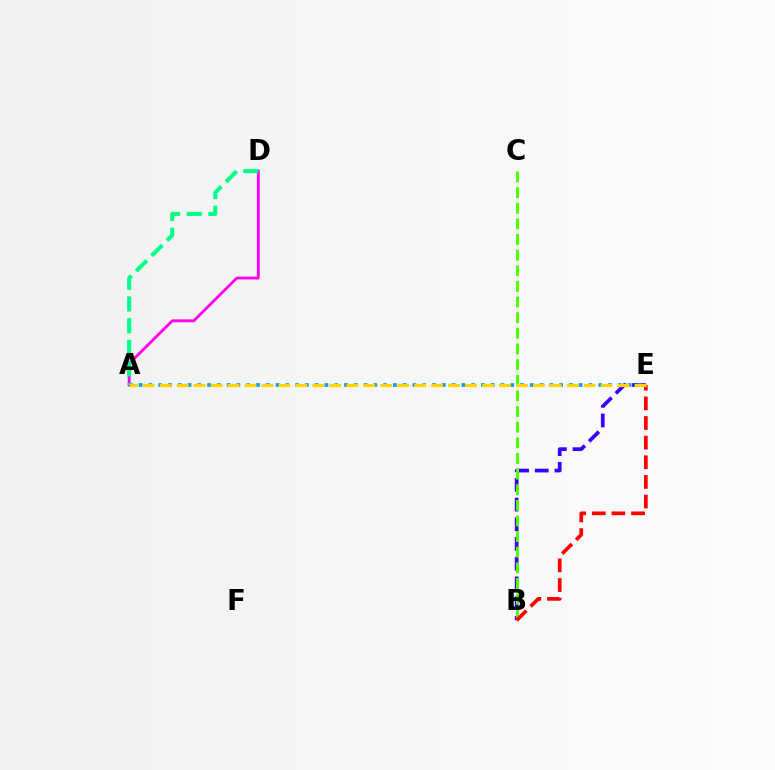{('B', 'E'): [{'color': '#3700ff', 'line_style': 'dashed', 'thickness': 2.68}, {'color': '#ff0000', 'line_style': 'dashed', 'thickness': 2.67}], ('A', 'E'): [{'color': '#009eff', 'line_style': 'dotted', 'thickness': 2.66}, {'color': '#ffd500', 'line_style': 'dashed', 'thickness': 2.3}], ('A', 'D'): [{'color': '#ff00ed', 'line_style': 'solid', 'thickness': 2.06}, {'color': '#00ff86', 'line_style': 'dashed', 'thickness': 2.94}], ('B', 'C'): [{'color': '#4fff00', 'line_style': 'dashed', 'thickness': 2.12}]}